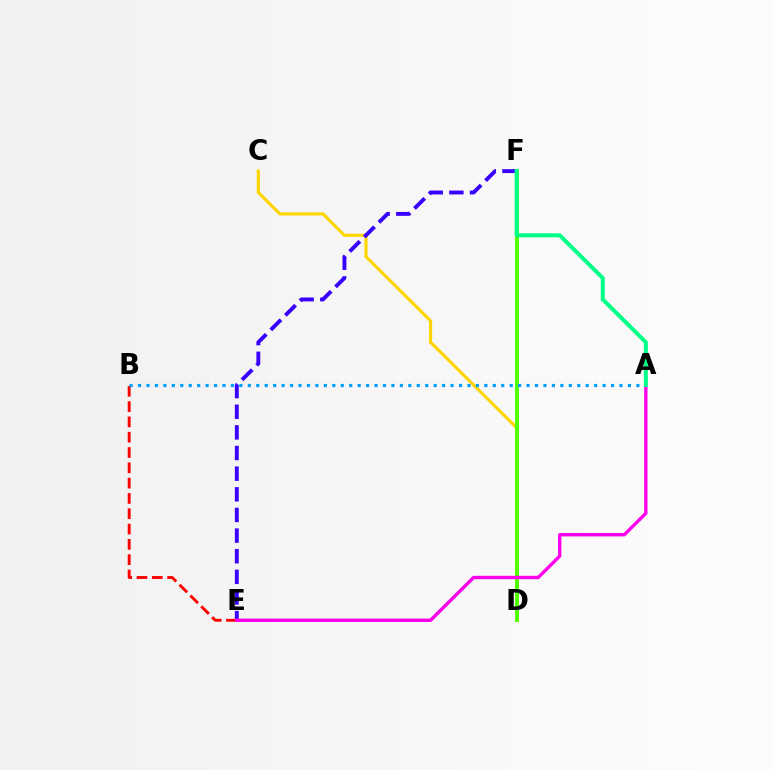{('C', 'D'): [{'color': '#ffd500', 'line_style': 'solid', 'thickness': 2.27}], ('E', 'F'): [{'color': '#3700ff', 'line_style': 'dashed', 'thickness': 2.8}], ('D', 'F'): [{'color': '#4fff00', 'line_style': 'solid', 'thickness': 2.83}], ('B', 'E'): [{'color': '#ff0000', 'line_style': 'dashed', 'thickness': 2.08}], ('A', 'E'): [{'color': '#ff00ed', 'line_style': 'solid', 'thickness': 2.43}], ('A', 'B'): [{'color': '#009eff', 'line_style': 'dotted', 'thickness': 2.29}], ('A', 'F'): [{'color': '#00ff86', 'line_style': 'solid', 'thickness': 2.87}]}